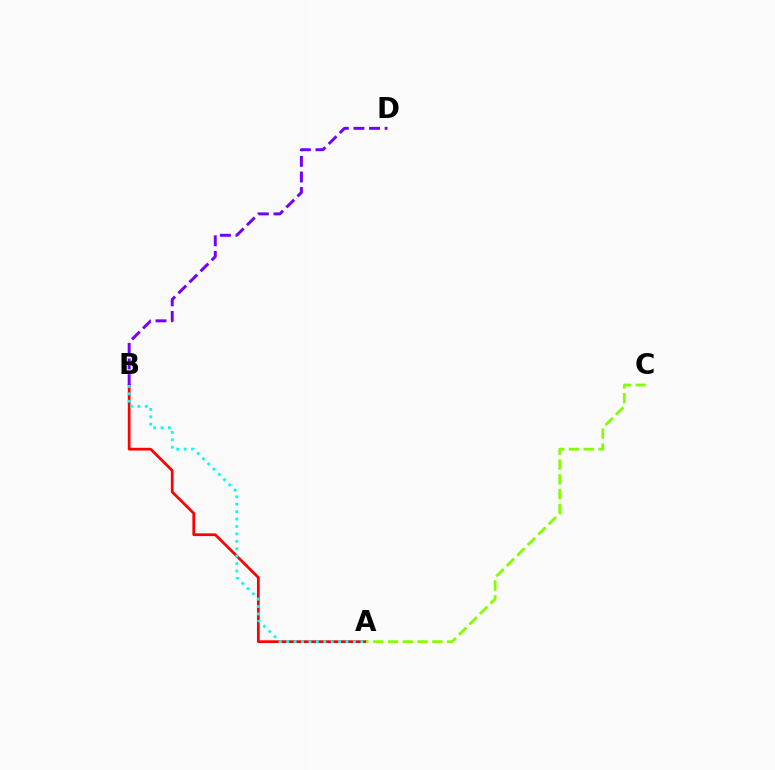{('A', 'B'): [{'color': '#ff0000', 'line_style': 'solid', 'thickness': 1.97}, {'color': '#00fff6', 'line_style': 'dotted', 'thickness': 2.02}], ('B', 'D'): [{'color': '#7200ff', 'line_style': 'dashed', 'thickness': 2.12}], ('A', 'C'): [{'color': '#84ff00', 'line_style': 'dashed', 'thickness': 2.01}]}